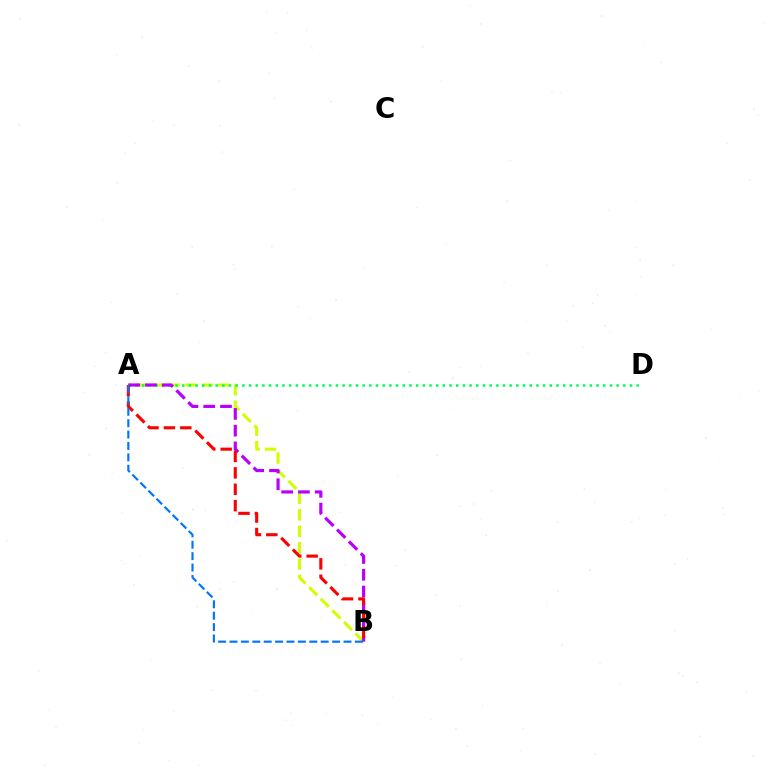{('A', 'B'): [{'color': '#d1ff00', 'line_style': 'dashed', 'thickness': 2.23}, {'color': '#b900ff', 'line_style': 'dashed', 'thickness': 2.28}, {'color': '#ff0000', 'line_style': 'dashed', 'thickness': 2.23}, {'color': '#0074ff', 'line_style': 'dashed', 'thickness': 1.55}], ('A', 'D'): [{'color': '#00ff5c', 'line_style': 'dotted', 'thickness': 1.82}]}